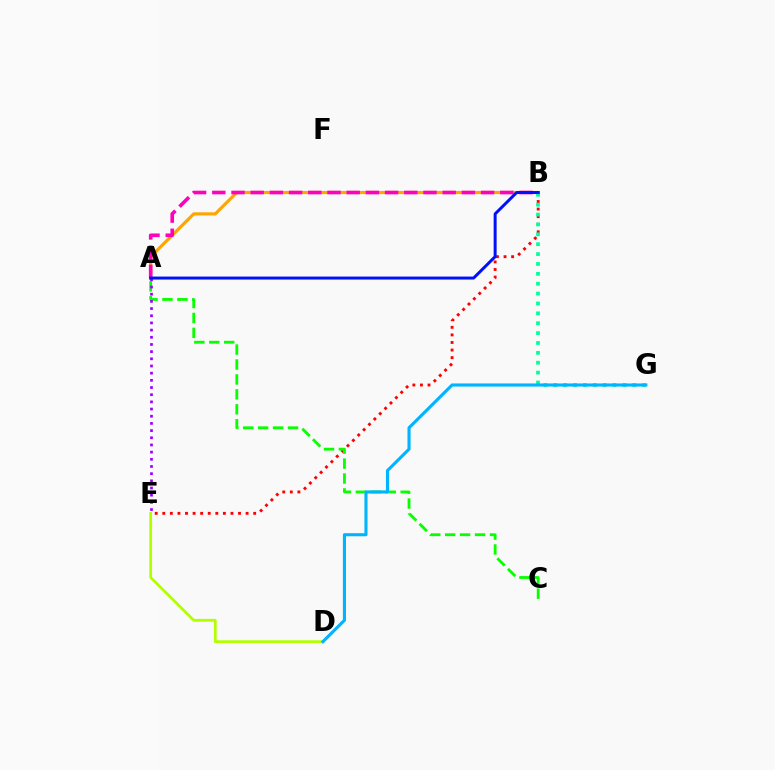{('A', 'B'): [{'color': '#ffa500', 'line_style': 'solid', 'thickness': 2.27}, {'color': '#ff00bd', 'line_style': 'dashed', 'thickness': 2.61}, {'color': '#0010ff', 'line_style': 'solid', 'thickness': 2.14}], ('B', 'E'): [{'color': '#ff0000', 'line_style': 'dotted', 'thickness': 2.06}], ('A', 'C'): [{'color': '#08ff00', 'line_style': 'dashed', 'thickness': 2.03}], ('B', 'G'): [{'color': '#00ff9d', 'line_style': 'dotted', 'thickness': 2.68}], ('D', 'E'): [{'color': '#b3ff00', 'line_style': 'solid', 'thickness': 1.99}], ('D', 'G'): [{'color': '#00b5ff', 'line_style': 'solid', 'thickness': 2.24}], ('A', 'E'): [{'color': '#9b00ff', 'line_style': 'dotted', 'thickness': 1.95}]}